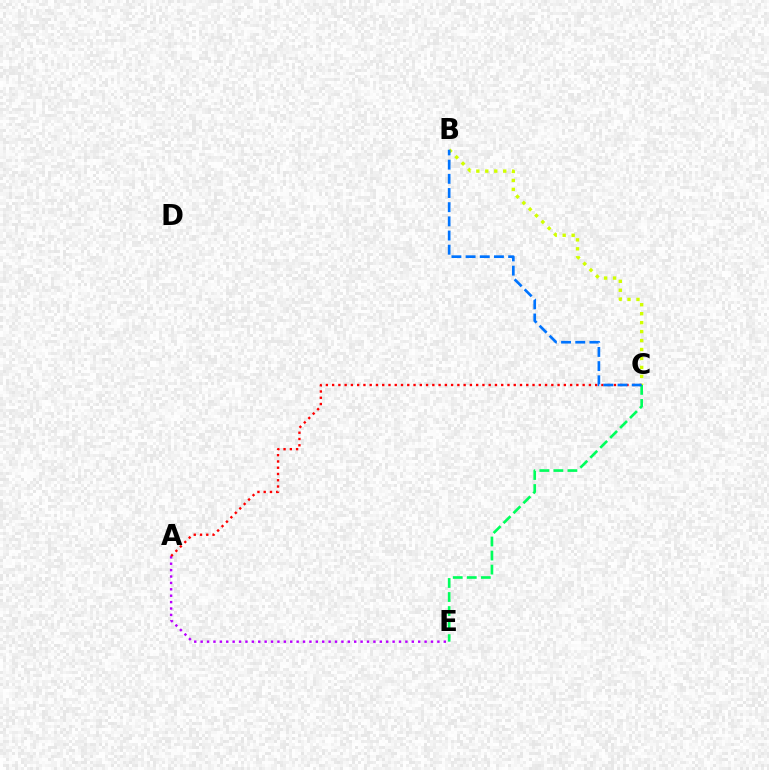{('A', 'E'): [{'color': '#b900ff', 'line_style': 'dotted', 'thickness': 1.74}], ('C', 'E'): [{'color': '#00ff5c', 'line_style': 'dashed', 'thickness': 1.91}], ('B', 'C'): [{'color': '#d1ff00', 'line_style': 'dotted', 'thickness': 2.43}, {'color': '#0074ff', 'line_style': 'dashed', 'thickness': 1.93}], ('A', 'C'): [{'color': '#ff0000', 'line_style': 'dotted', 'thickness': 1.7}]}